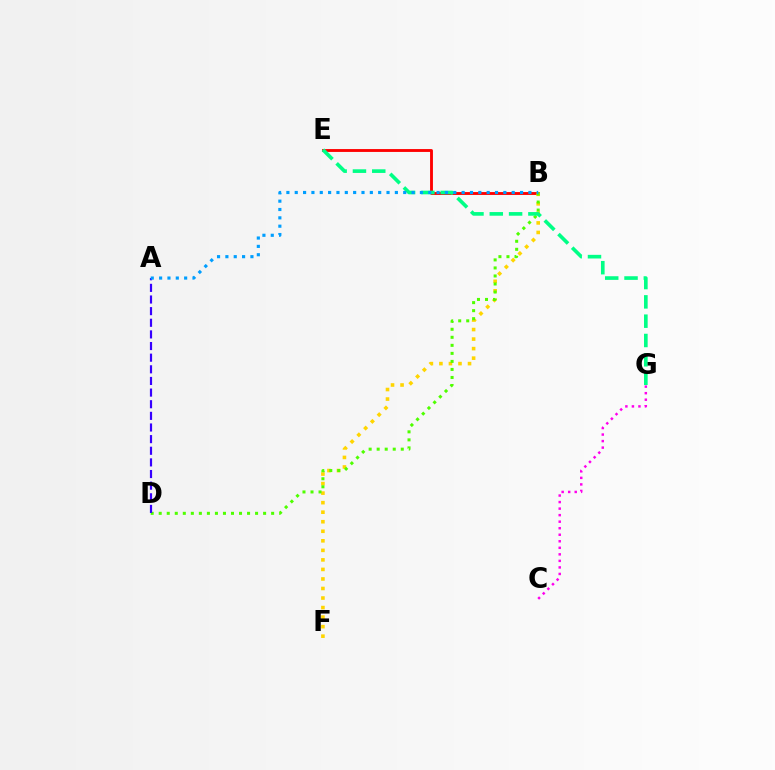{('B', 'E'): [{'color': '#ff0000', 'line_style': 'solid', 'thickness': 2.07}], ('B', 'F'): [{'color': '#ffd500', 'line_style': 'dotted', 'thickness': 2.59}], ('B', 'D'): [{'color': '#4fff00', 'line_style': 'dotted', 'thickness': 2.18}], ('C', 'G'): [{'color': '#ff00ed', 'line_style': 'dotted', 'thickness': 1.78}], ('E', 'G'): [{'color': '#00ff86', 'line_style': 'dashed', 'thickness': 2.62}], ('A', 'D'): [{'color': '#3700ff', 'line_style': 'dashed', 'thickness': 1.58}], ('A', 'B'): [{'color': '#009eff', 'line_style': 'dotted', 'thickness': 2.27}]}